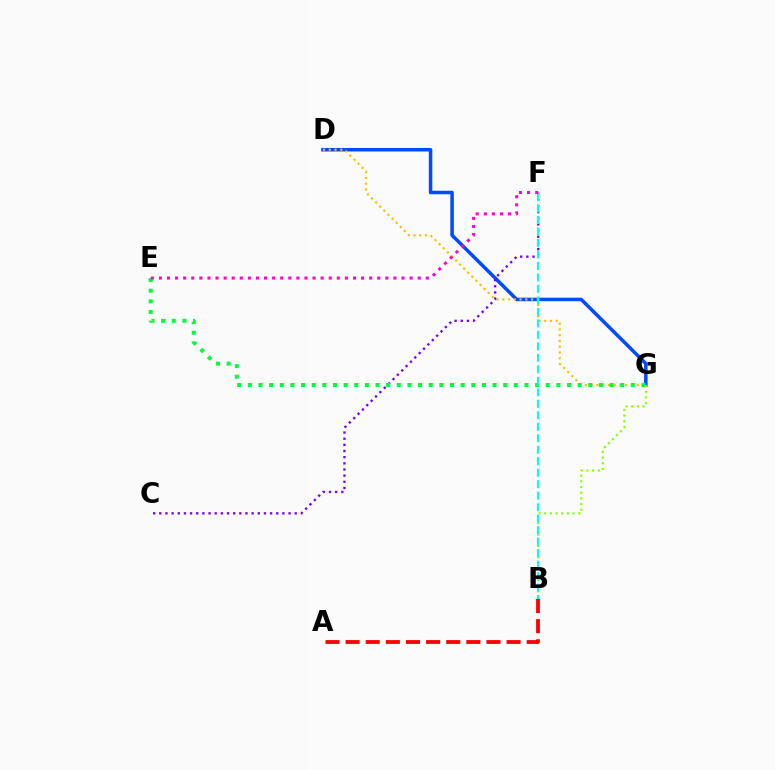{('D', 'G'): [{'color': '#004bff', 'line_style': 'solid', 'thickness': 2.53}, {'color': '#ffbd00', 'line_style': 'dotted', 'thickness': 1.57}], ('C', 'F'): [{'color': '#7200ff', 'line_style': 'dotted', 'thickness': 1.67}], ('E', 'G'): [{'color': '#00ff39', 'line_style': 'dotted', 'thickness': 2.89}], ('B', 'G'): [{'color': '#84ff00', 'line_style': 'dotted', 'thickness': 1.54}], ('B', 'F'): [{'color': '#00fff6', 'line_style': 'dashed', 'thickness': 1.56}], ('E', 'F'): [{'color': '#ff00cf', 'line_style': 'dotted', 'thickness': 2.2}], ('A', 'B'): [{'color': '#ff0000', 'line_style': 'dashed', 'thickness': 2.73}]}